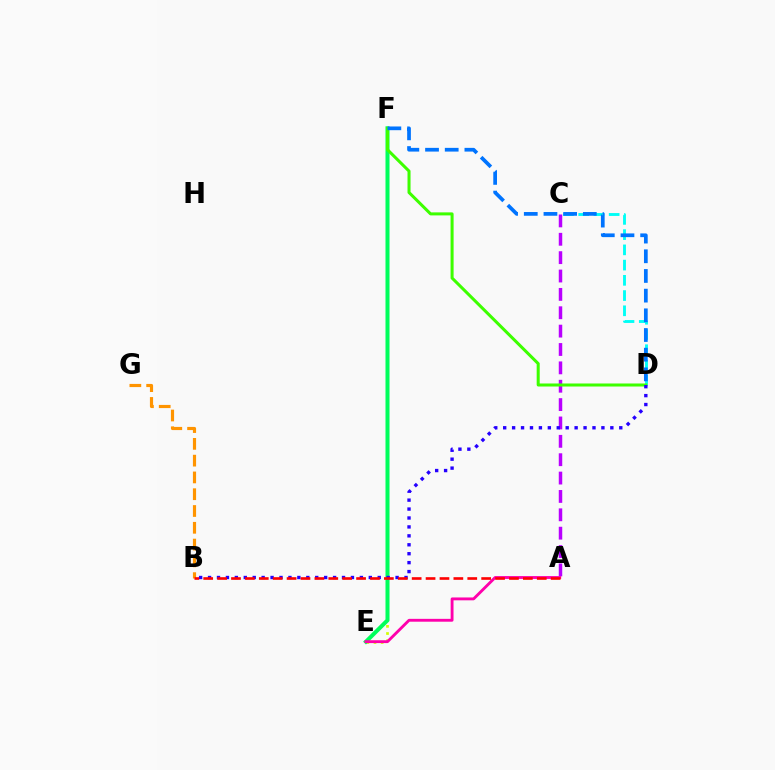{('E', 'F'): [{'color': '#d1ff00', 'line_style': 'dotted', 'thickness': 1.94}, {'color': '#00ff5c', 'line_style': 'solid', 'thickness': 2.89}], ('C', 'D'): [{'color': '#00fff6', 'line_style': 'dashed', 'thickness': 2.07}], ('A', 'C'): [{'color': '#b900ff', 'line_style': 'dashed', 'thickness': 2.5}], ('D', 'F'): [{'color': '#3dff00', 'line_style': 'solid', 'thickness': 2.18}, {'color': '#0074ff', 'line_style': 'dashed', 'thickness': 2.67}], ('A', 'E'): [{'color': '#ff00ac', 'line_style': 'solid', 'thickness': 2.06}], ('B', 'D'): [{'color': '#2500ff', 'line_style': 'dotted', 'thickness': 2.43}], ('B', 'G'): [{'color': '#ff9400', 'line_style': 'dashed', 'thickness': 2.28}], ('A', 'B'): [{'color': '#ff0000', 'line_style': 'dashed', 'thickness': 1.89}]}